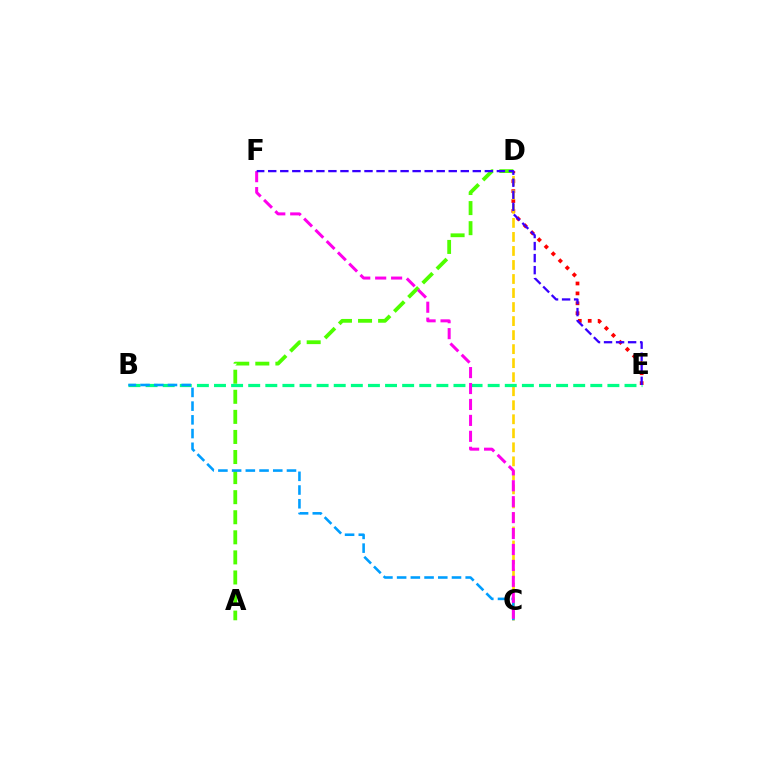{('D', 'E'): [{'color': '#ff0000', 'line_style': 'dotted', 'thickness': 2.69}], ('C', 'D'): [{'color': '#ffd500', 'line_style': 'dashed', 'thickness': 1.91}], ('A', 'D'): [{'color': '#4fff00', 'line_style': 'dashed', 'thickness': 2.73}], ('B', 'E'): [{'color': '#00ff86', 'line_style': 'dashed', 'thickness': 2.32}], ('B', 'C'): [{'color': '#009eff', 'line_style': 'dashed', 'thickness': 1.86}], ('C', 'F'): [{'color': '#ff00ed', 'line_style': 'dashed', 'thickness': 2.16}], ('E', 'F'): [{'color': '#3700ff', 'line_style': 'dashed', 'thickness': 1.63}]}